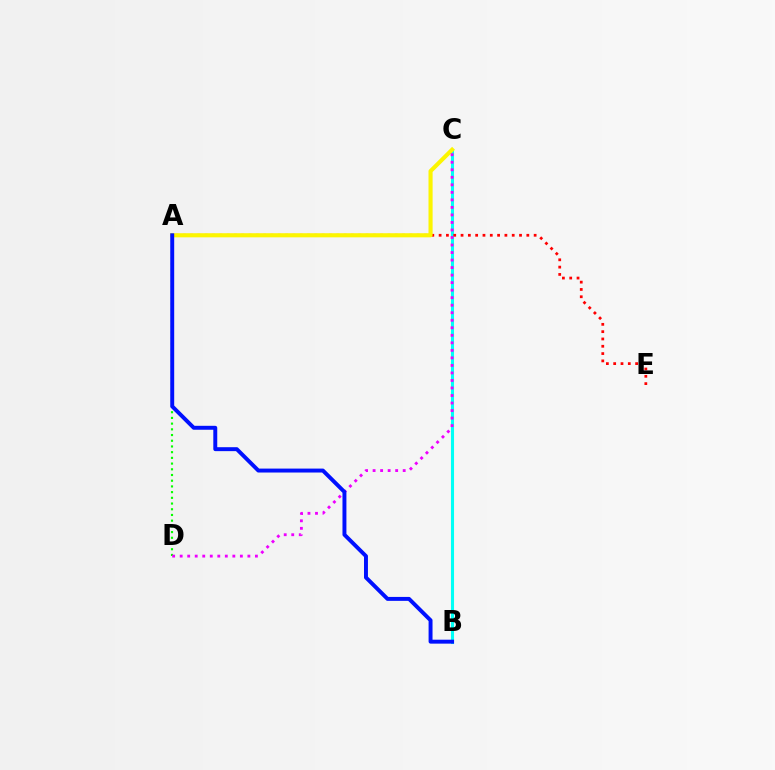{('B', 'C'): [{'color': '#00fff6', 'line_style': 'solid', 'thickness': 2.22}], ('A', 'E'): [{'color': '#ff0000', 'line_style': 'dotted', 'thickness': 1.99}], ('A', 'D'): [{'color': '#08ff00', 'line_style': 'dotted', 'thickness': 1.55}], ('A', 'C'): [{'color': '#fcf500', 'line_style': 'solid', 'thickness': 2.96}], ('C', 'D'): [{'color': '#ee00ff', 'line_style': 'dotted', 'thickness': 2.04}], ('A', 'B'): [{'color': '#0010ff', 'line_style': 'solid', 'thickness': 2.83}]}